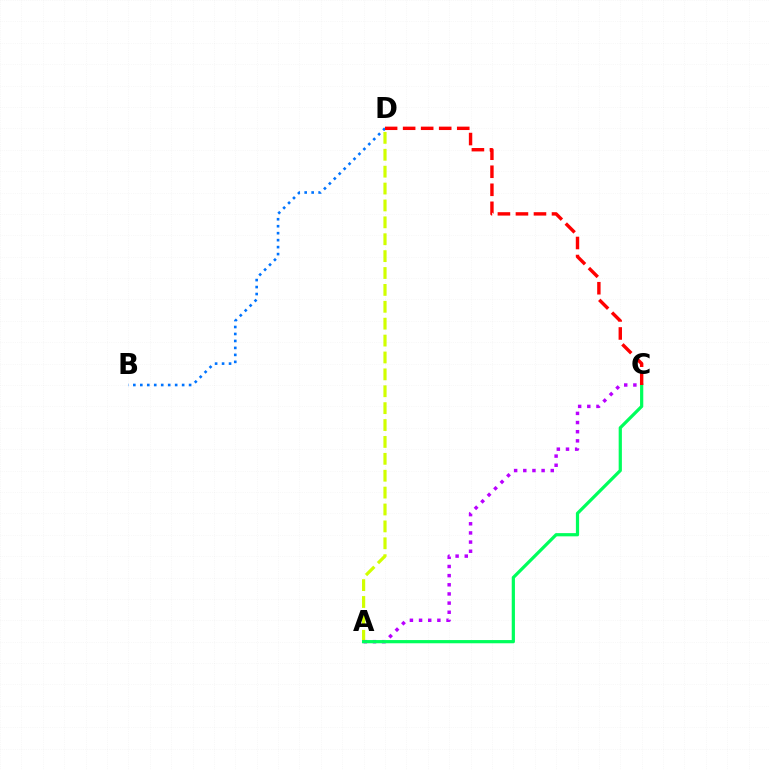{('A', 'D'): [{'color': '#d1ff00', 'line_style': 'dashed', 'thickness': 2.29}], ('B', 'D'): [{'color': '#0074ff', 'line_style': 'dotted', 'thickness': 1.89}], ('A', 'C'): [{'color': '#b900ff', 'line_style': 'dotted', 'thickness': 2.49}, {'color': '#00ff5c', 'line_style': 'solid', 'thickness': 2.32}], ('C', 'D'): [{'color': '#ff0000', 'line_style': 'dashed', 'thickness': 2.45}]}